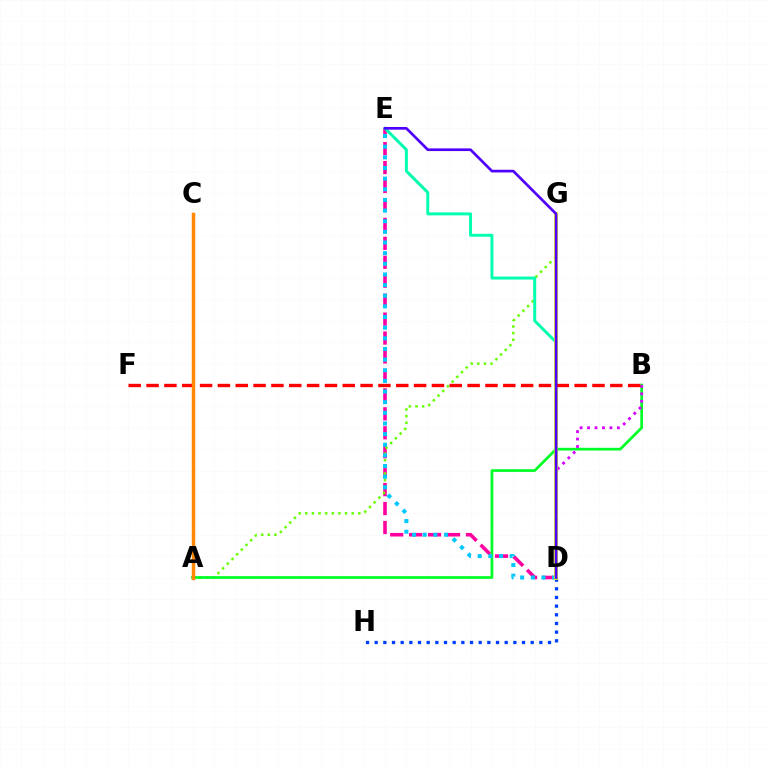{('D', 'E'): [{'color': '#ff00a0', 'line_style': 'dashed', 'thickness': 2.57}, {'color': '#00c7ff', 'line_style': 'dotted', 'thickness': 2.89}, {'color': '#00ffaf', 'line_style': 'solid', 'thickness': 2.13}, {'color': '#4f00ff', 'line_style': 'solid', 'thickness': 1.93}], ('D', 'H'): [{'color': '#003fff', 'line_style': 'dotted', 'thickness': 2.35}], ('A', 'G'): [{'color': '#66ff00', 'line_style': 'dotted', 'thickness': 1.8}], ('A', 'B'): [{'color': '#00ff27', 'line_style': 'solid', 'thickness': 1.96}], ('B', 'D'): [{'color': '#d600ff', 'line_style': 'dotted', 'thickness': 2.02}], ('D', 'G'): [{'color': '#eeff00', 'line_style': 'solid', 'thickness': 2.64}], ('B', 'F'): [{'color': '#ff0000', 'line_style': 'dashed', 'thickness': 2.42}], ('A', 'C'): [{'color': '#ff8800', 'line_style': 'solid', 'thickness': 2.5}]}